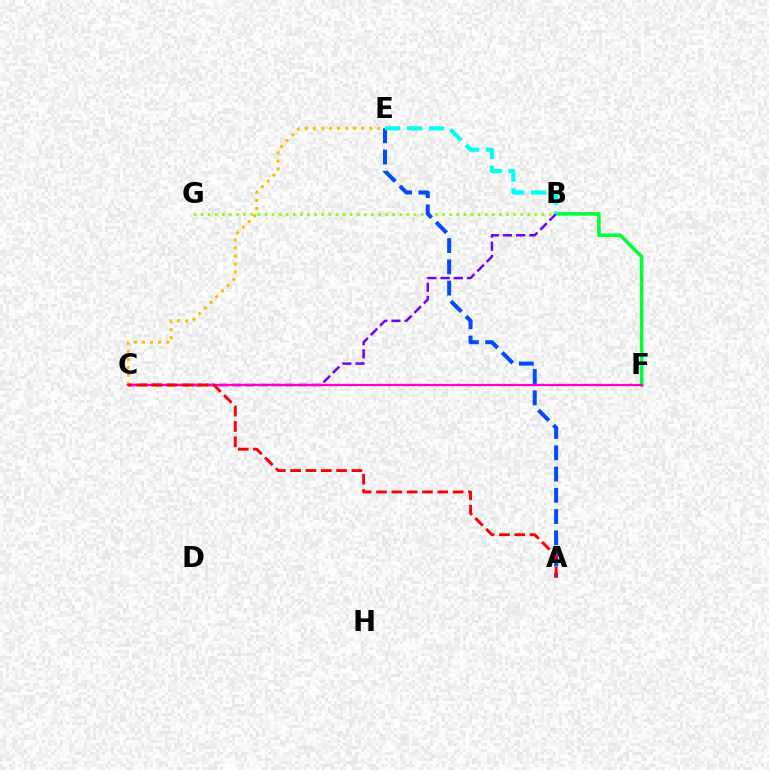{('B', 'F'): [{'color': '#00ff39', 'line_style': 'solid', 'thickness': 2.57}], ('B', 'C'): [{'color': '#7200ff', 'line_style': 'dashed', 'thickness': 1.8}], ('B', 'G'): [{'color': '#84ff00', 'line_style': 'dotted', 'thickness': 1.93}], ('C', 'E'): [{'color': '#ffbd00', 'line_style': 'dotted', 'thickness': 2.19}], ('A', 'E'): [{'color': '#004bff', 'line_style': 'dashed', 'thickness': 2.89}], ('C', 'F'): [{'color': '#ff00cf', 'line_style': 'solid', 'thickness': 1.65}], ('A', 'C'): [{'color': '#ff0000', 'line_style': 'dashed', 'thickness': 2.08}], ('B', 'E'): [{'color': '#00fff6', 'line_style': 'dashed', 'thickness': 2.98}]}